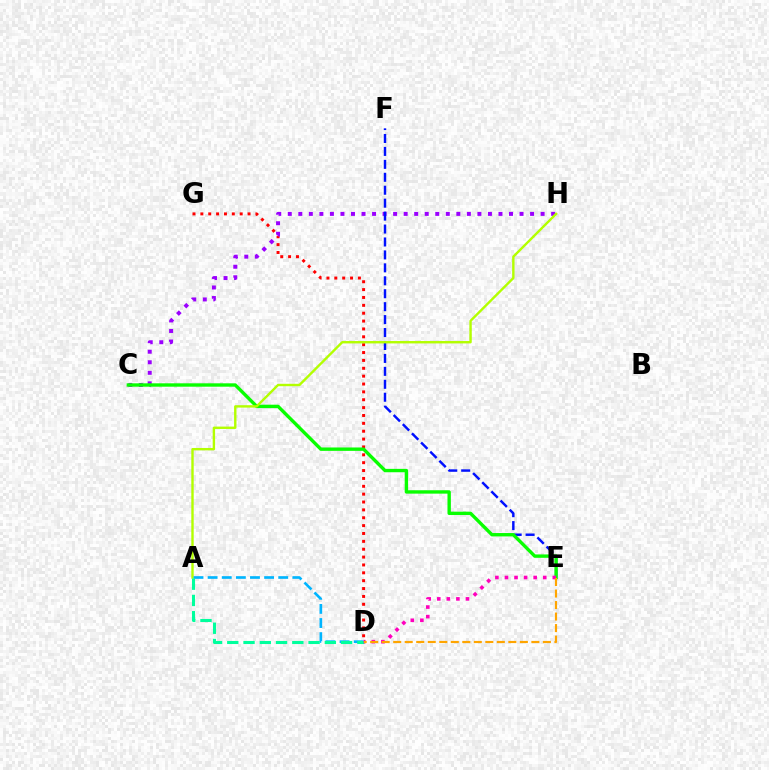{('D', 'G'): [{'color': '#ff0000', 'line_style': 'dotted', 'thickness': 2.14}], ('C', 'H'): [{'color': '#9b00ff', 'line_style': 'dotted', 'thickness': 2.86}], ('E', 'F'): [{'color': '#0010ff', 'line_style': 'dashed', 'thickness': 1.76}], ('C', 'E'): [{'color': '#08ff00', 'line_style': 'solid', 'thickness': 2.43}], ('A', 'H'): [{'color': '#b3ff00', 'line_style': 'solid', 'thickness': 1.72}], ('A', 'D'): [{'color': '#00b5ff', 'line_style': 'dashed', 'thickness': 1.92}, {'color': '#00ff9d', 'line_style': 'dashed', 'thickness': 2.21}], ('D', 'E'): [{'color': '#ff00bd', 'line_style': 'dotted', 'thickness': 2.6}, {'color': '#ffa500', 'line_style': 'dashed', 'thickness': 1.56}]}